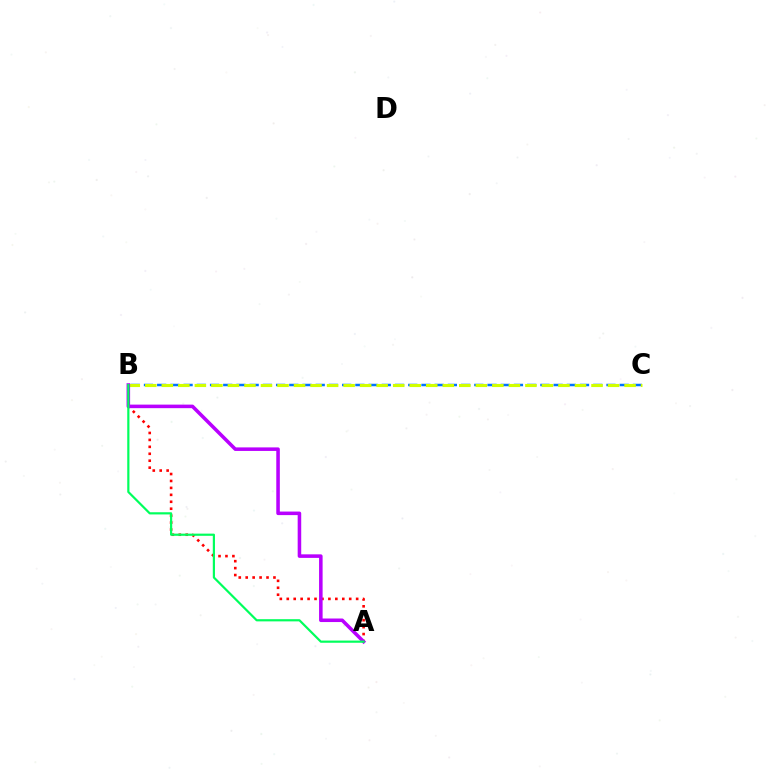{('B', 'C'): [{'color': '#0074ff', 'line_style': 'dashed', 'thickness': 1.8}, {'color': '#d1ff00', 'line_style': 'dashed', 'thickness': 2.25}], ('A', 'B'): [{'color': '#ff0000', 'line_style': 'dotted', 'thickness': 1.89}, {'color': '#b900ff', 'line_style': 'solid', 'thickness': 2.55}, {'color': '#00ff5c', 'line_style': 'solid', 'thickness': 1.58}]}